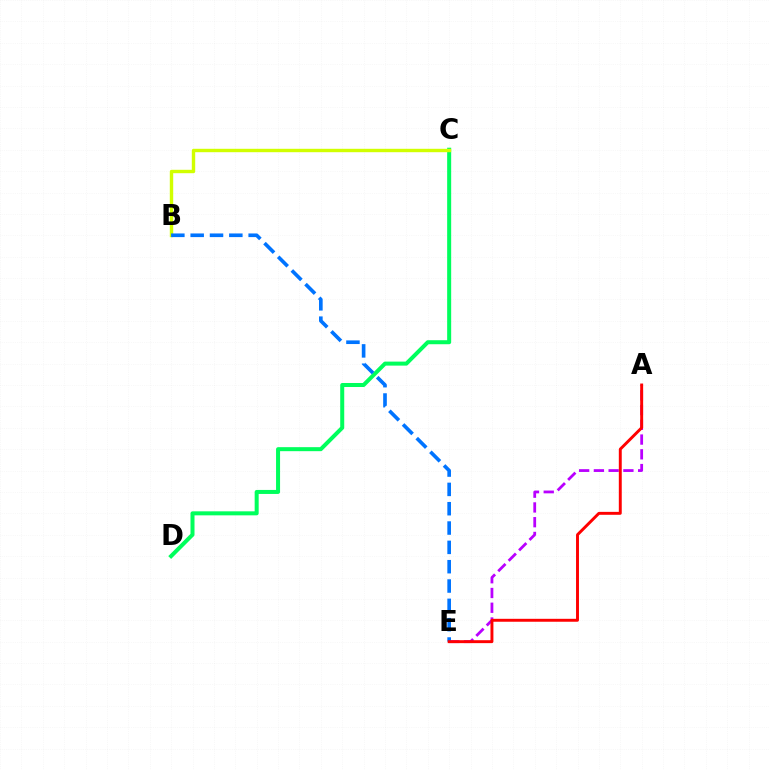{('A', 'E'): [{'color': '#b900ff', 'line_style': 'dashed', 'thickness': 2.0}, {'color': '#ff0000', 'line_style': 'solid', 'thickness': 2.11}], ('C', 'D'): [{'color': '#00ff5c', 'line_style': 'solid', 'thickness': 2.89}], ('B', 'C'): [{'color': '#d1ff00', 'line_style': 'solid', 'thickness': 2.45}], ('B', 'E'): [{'color': '#0074ff', 'line_style': 'dashed', 'thickness': 2.63}]}